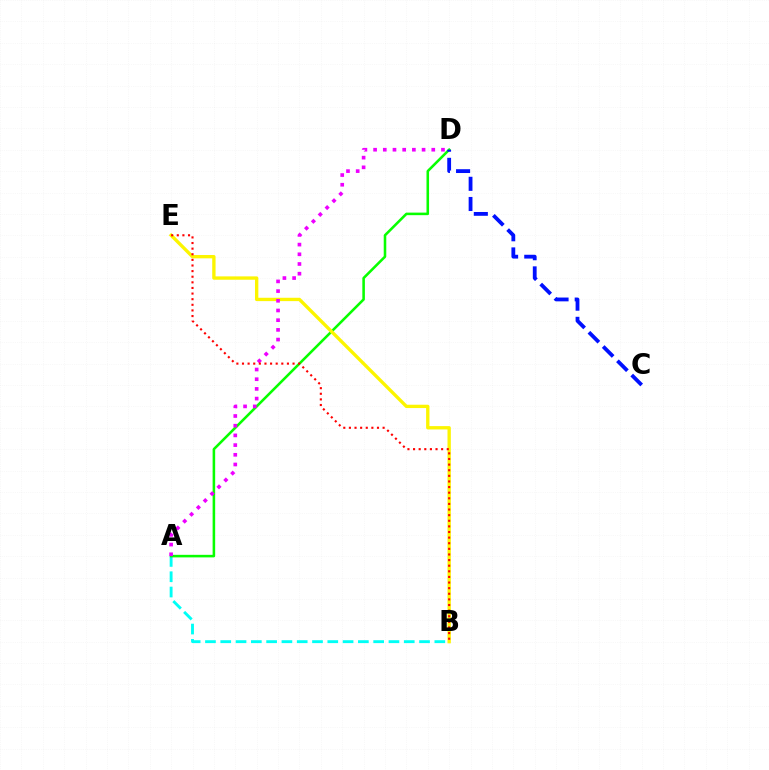{('A', 'B'): [{'color': '#00fff6', 'line_style': 'dashed', 'thickness': 2.08}], ('A', 'D'): [{'color': '#08ff00', 'line_style': 'solid', 'thickness': 1.84}, {'color': '#ee00ff', 'line_style': 'dotted', 'thickness': 2.63}], ('B', 'E'): [{'color': '#fcf500', 'line_style': 'solid', 'thickness': 2.41}, {'color': '#ff0000', 'line_style': 'dotted', 'thickness': 1.53}], ('C', 'D'): [{'color': '#0010ff', 'line_style': 'dashed', 'thickness': 2.74}]}